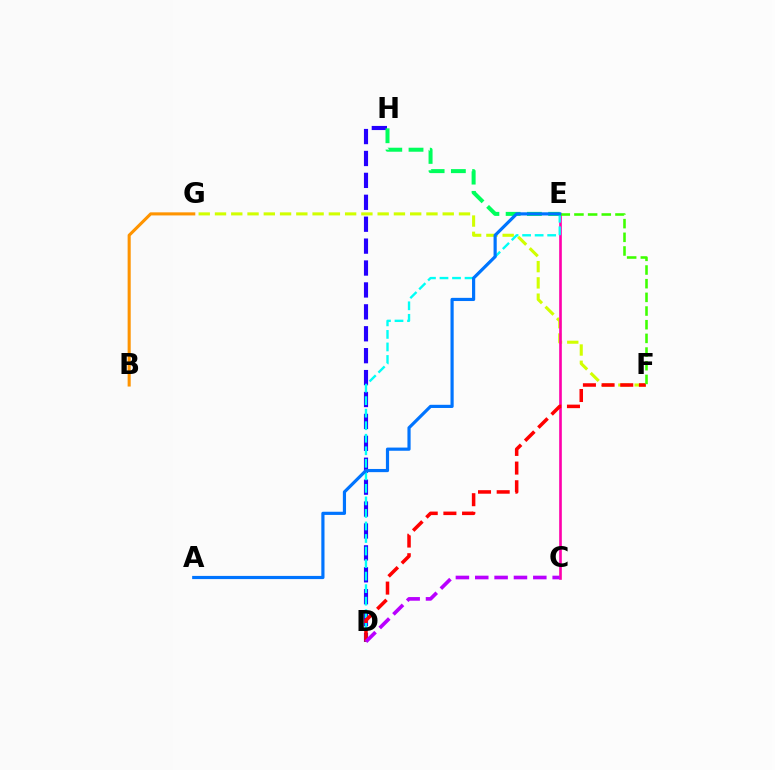{('B', 'G'): [{'color': '#ff9400', 'line_style': 'solid', 'thickness': 2.22}], ('F', 'G'): [{'color': '#d1ff00', 'line_style': 'dashed', 'thickness': 2.21}], ('D', 'H'): [{'color': '#2500ff', 'line_style': 'dashed', 'thickness': 2.98}], ('C', 'E'): [{'color': '#ff00ac', 'line_style': 'solid', 'thickness': 1.9}], ('E', 'H'): [{'color': '#00ff5c', 'line_style': 'dashed', 'thickness': 2.89}], ('D', 'E'): [{'color': '#00fff6', 'line_style': 'dashed', 'thickness': 1.7}], ('D', 'F'): [{'color': '#ff0000', 'line_style': 'dashed', 'thickness': 2.54}], ('E', 'F'): [{'color': '#3dff00', 'line_style': 'dashed', 'thickness': 1.86}], ('C', 'D'): [{'color': '#b900ff', 'line_style': 'dashed', 'thickness': 2.63}], ('A', 'E'): [{'color': '#0074ff', 'line_style': 'solid', 'thickness': 2.29}]}